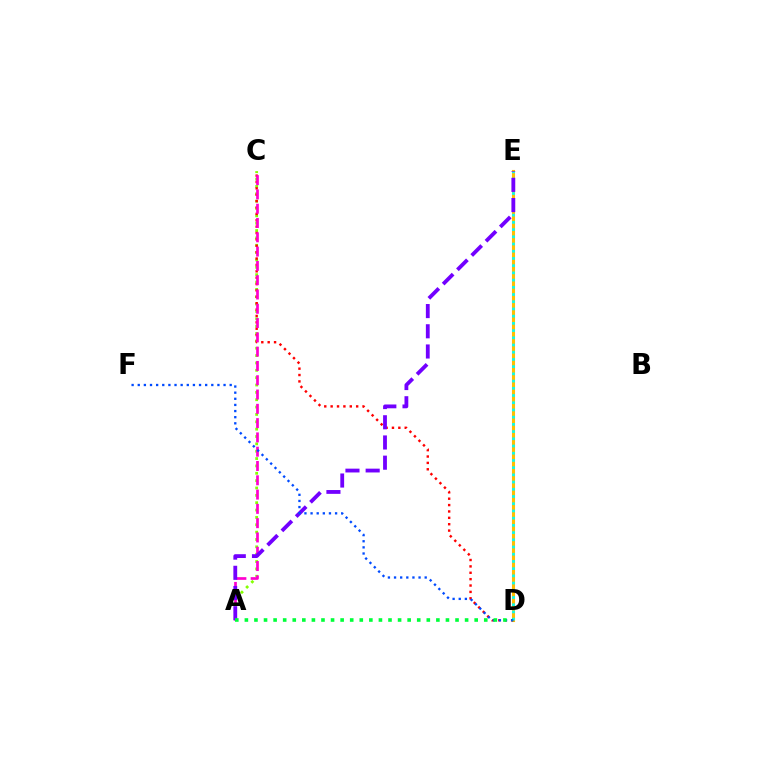{('D', 'E'): [{'color': '#ffbd00', 'line_style': 'solid', 'thickness': 2.22}, {'color': '#00fff6', 'line_style': 'dotted', 'thickness': 1.96}], ('A', 'C'): [{'color': '#84ff00', 'line_style': 'dotted', 'thickness': 2.0}, {'color': '#ff00cf', 'line_style': 'dashed', 'thickness': 1.94}], ('C', 'D'): [{'color': '#ff0000', 'line_style': 'dotted', 'thickness': 1.73}], ('A', 'E'): [{'color': '#7200ff', 'line_style': 'dashed', 'thickness': 2.74}], ('D', 'F'): [{'color': '#004bff', 'line_style': 'dotted', 'thickness': 1.67}], ('A', 'D'): [{'color': '#00ff39', 'line_style': 'dotted', 'thickness': 2.6}]}